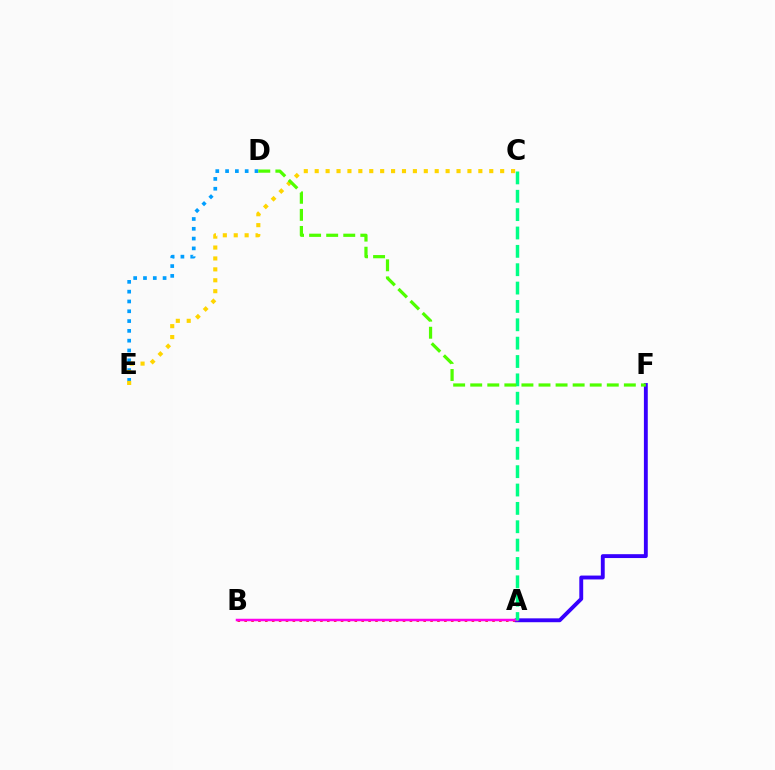{('A', 'B'): [{'color': '#ff0000', 'line_style': 'dotted', 'thickness': 1.87}, {'color': '#ff00ed', 'line_style': 'solid', 'thickness': 1.8}], ('D', 'E'): [{'color': '#009eff', 'line_style': 'dotted', 'thickness': 2.66}], ('C', 'E'): [{'color': '#ffd500', 'line_style': 'dotted', 'thickness': 2.96}], ('A', 'F'): [{'color': '#3700ff', 'line_style': 'solid', 'thickness': 2.79}], ('A', 'C'): [{'color': '#00ff86', 'line_style': 'dashed', 'thickness': 2.49}], ('D', 'F'): [{'color': '#4fff00', 'line_style': 'dashed', 'thickness': 2.32}]}